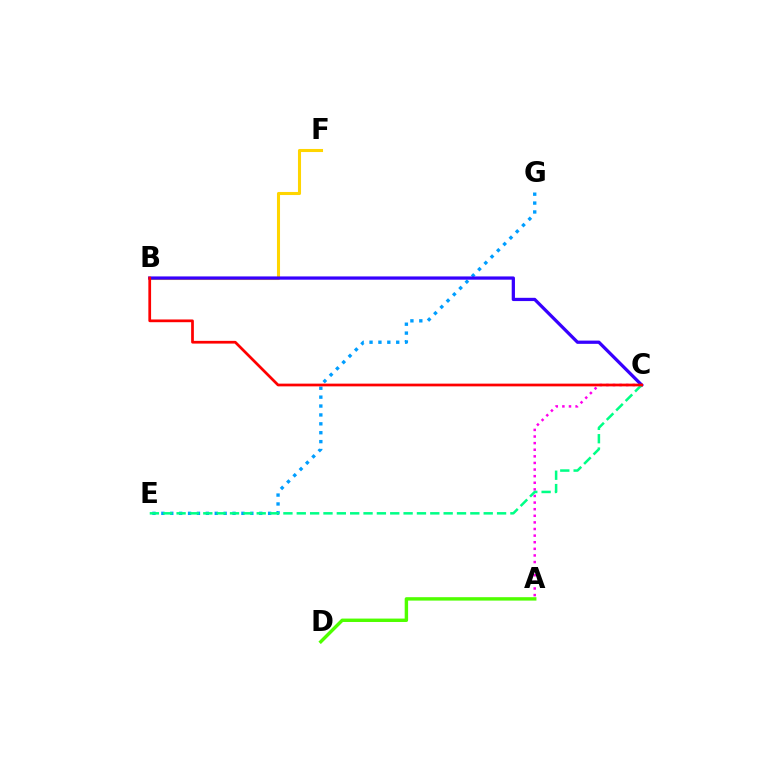{('A', 'C'): [{'color': '#ff00ed', 'line_style': 'dotted', 'thickness': 1.8}], ('B', 'F'): [{'color': '#ffd500', 'line_style': 'solid', 'thickness': 2.21}], ('E', 'G'): [{'color': '#009eff', 'line_style': 'dotted', 'thickness': 2.42}], ('B', 'C'): [{'color': '#3700ff', 'line_style': 'solid', 'thickness': 2.34}, {'color': '#ff0000', 'line_style': 'solid', 'thickness': 1.96}], ('A', 'D'): [{'color': '#4fff00', 'line_style': 'solid', 'thickness': 2.46}], ('C', 'E'): [{'color': '#00ff86', 'line_style': 'dashed', 'thickness': 1.81}]}